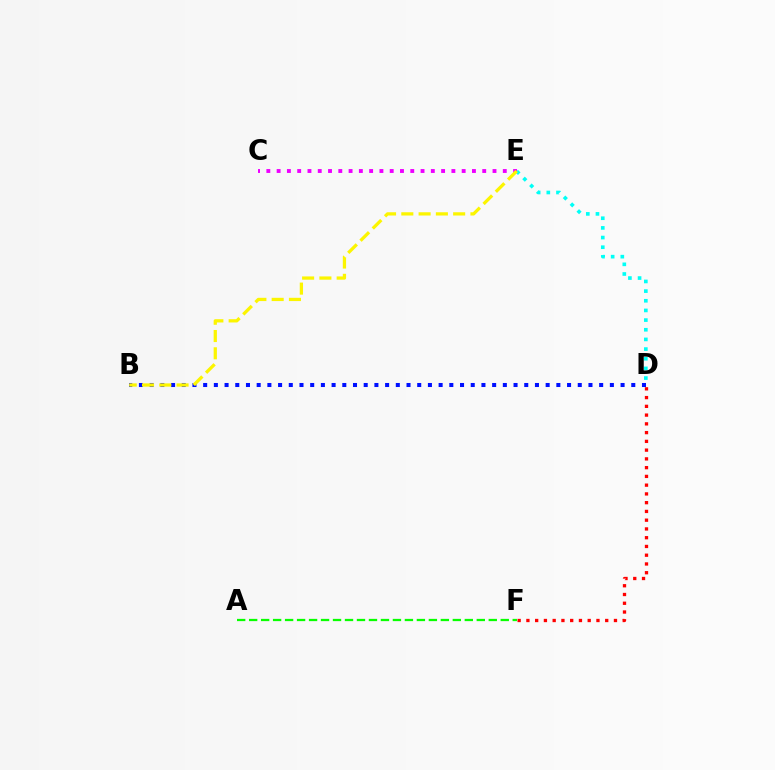{('D', 'E'): [{'color': '#00fff6', 'line_style': 'dotted', 'thickness': 2.62}], ('C', 'E'): [{'color': '#ee00ff', 'line_style': 'dotted', 'thickness': 2.79}], ('A', 'F'): [{'color': '#08ff00', 'line_style': 'dashed', 'thickness': 1.63}], ('B', 'D'): [{'color': '#0010ff', 'line_style': 'dotted', 'thickness': 2.91}], ('B', 'E'): [{'color': '#fcf500', 'line_style': 'dashed', 'thickness': 2.35}], ('D', 'F'): [{'color': '#ff0000', 'line_style': 'dotted', 'thickness': 2.38}]}